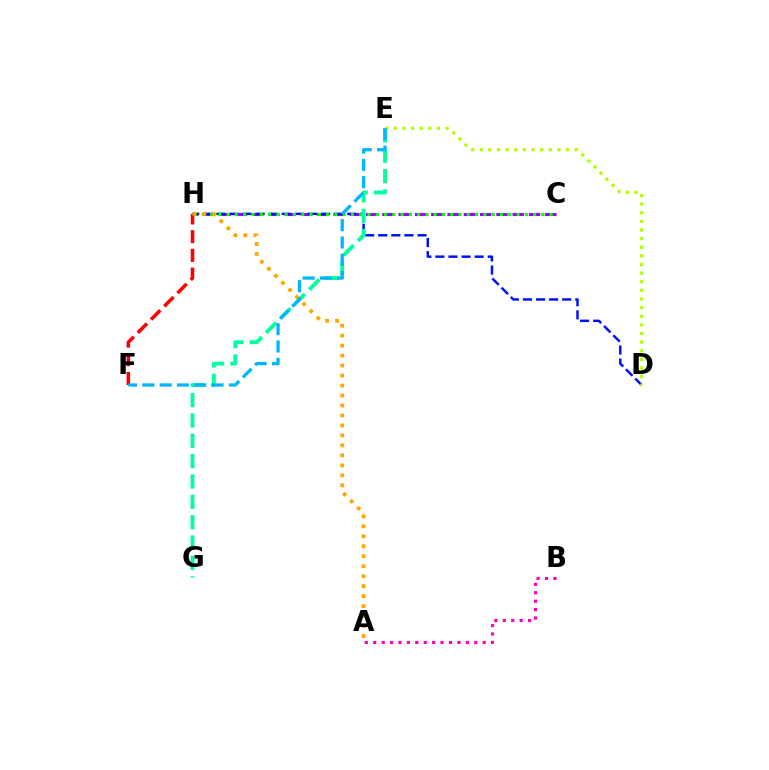{('C', 'H'): [{'color': '#9b00ff', 'line_style': 'dashed', 'thickness': 2.21}, {'color': '#08ff00', 'line_style': 'dotted', 'thickness': 2.25}], ('A', 'B'): [{'color': '#ff00bd', 'line_style': 'dotted', 'thickness': 2.29}], ('D', 'H'): [{'color': '#0010ff', 'line_style': 'dashed', 'thickness': 1.78}], ('F', 'H'): [{'color': '#ff0000', 'line_style': 'dashed', 'thickness': 2.54}], ('D', 'E'): [{'color': '#b3ff00', 'line_style': 'dotted', 'thickness': 2.34}], ('E', 'G'): [{'color': '#00ff9d', 'line_style': 'dashed', 'thickness': 2.76}], ('A', 'H'): [{'color': '#ffa500', 'line_style': 'dotted', 'thickness': 2.71}], ('E', 'F'): [{'color': '#00b5ff', 'line_style': 'dashed', 'thickness': 2.35}]}